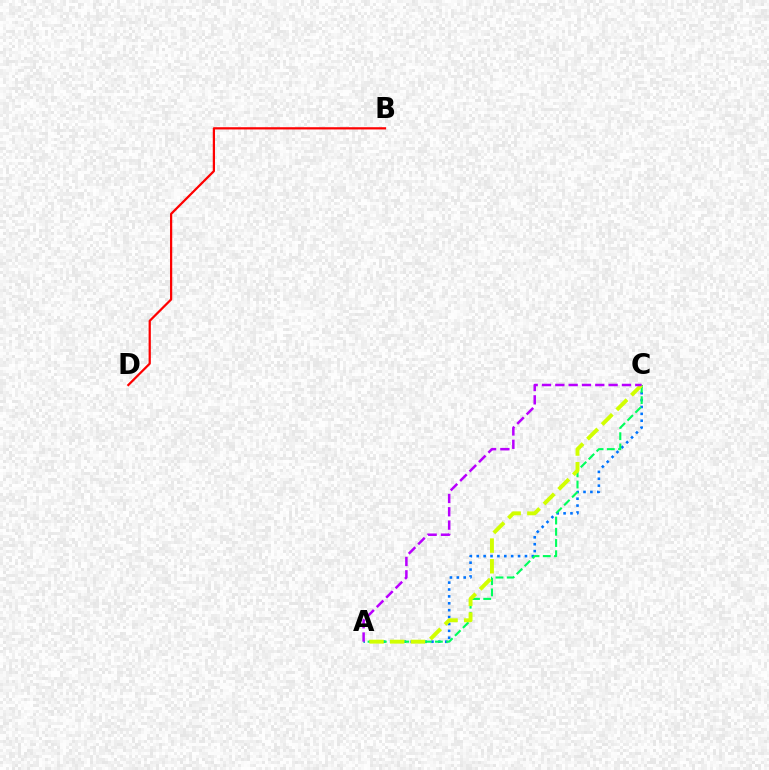{('A', 'C'): [{'color': '#0074ff', 'line_style': 'dotted', 'thickness': 1.87}, {'color': '#00ff5c', 'line_style': 'dashed', 'thickness': 1.52}, {'color': '#d1ff00', 'line_style': 'dashed', 'thickness': 2.81}, {'color': '#b900ff', 'line_style': 'dashed', 'thickness': 1.81}], ('B', 'D'): [{'color': '#ff0000', 'line_style': 'solid', 'thickness': 1.61}]}